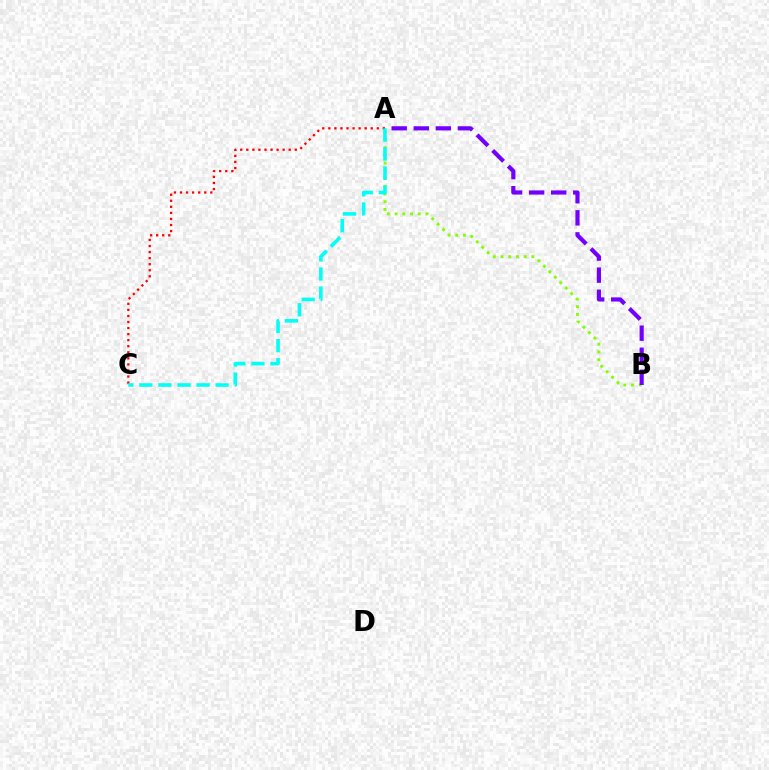{('A', 'B'): [{'color': '#84ff00', 'line_style': 'dotted', 'thickness': 2.1}, {'color': '#7200ff', 'line_style': 'dashed', 'thickness': 3.0}], ('A', 'C'): [{'color': '#ff0000', 'line_style': 'dotted', 'thickness': 1.65}, {'color': '#00fff6', 'line_style': 'dashed', 'thickness': 2.59}]}